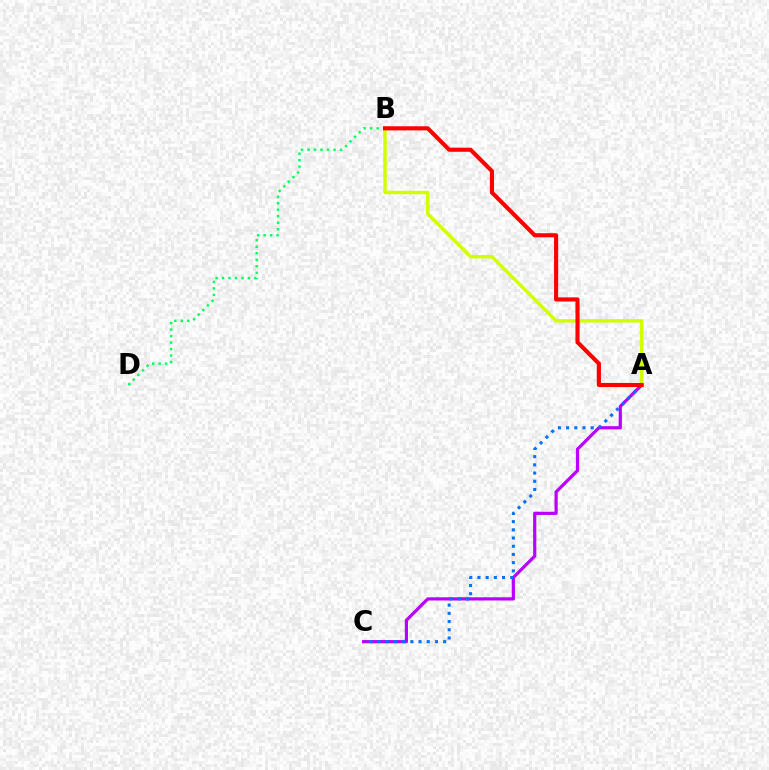{('B', 'D'): [{'color': '#00ff5c', 'line_style': 'dotted', 'thickness': 1.76}], ('A', 'C'): [{'color': '#b900ff', 'line_style': 'solid', 'thickness': 2.3}, {'color': '#0074ff', 'line_style': 'dotted', 'thickness': 2.23}], ('A', 'B'): [{'color': '#d1ff00', 'line_style': 'solid', 'thickness': 2.49}, {'color': '#ff0000', 'line_style': 'solid', 'thickness': 2.97}]}